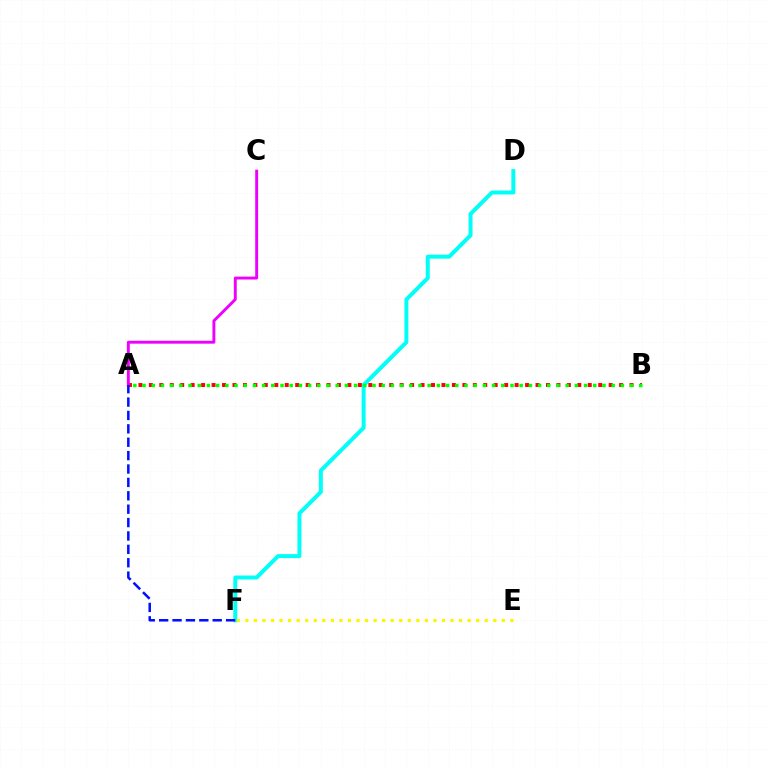{('D', 'F'): [{'color': '#00fff6', 'line_style': 'solid', 'thickness': 2.87}], ('A', 'B'): [{'color': '#ff0000', 'line_style': 'dotted', 'thickness': 2.84}, {'color': '#08ff00', 'line_style': 'dotted', 'thickness': 2.5}], ('A', 'C'): [{'color': '#ee00ff', 'line_style': 'solid', 'thickness': 2.1}], ('A', 'F'): [{'color': '#0010ff', 'line_style': 'dashed', 'thickness': 1.82}], ('E', 'F'): [{'color': '#fcf500', 'line_style': 'dotted', 'thickness': 2.32}]}